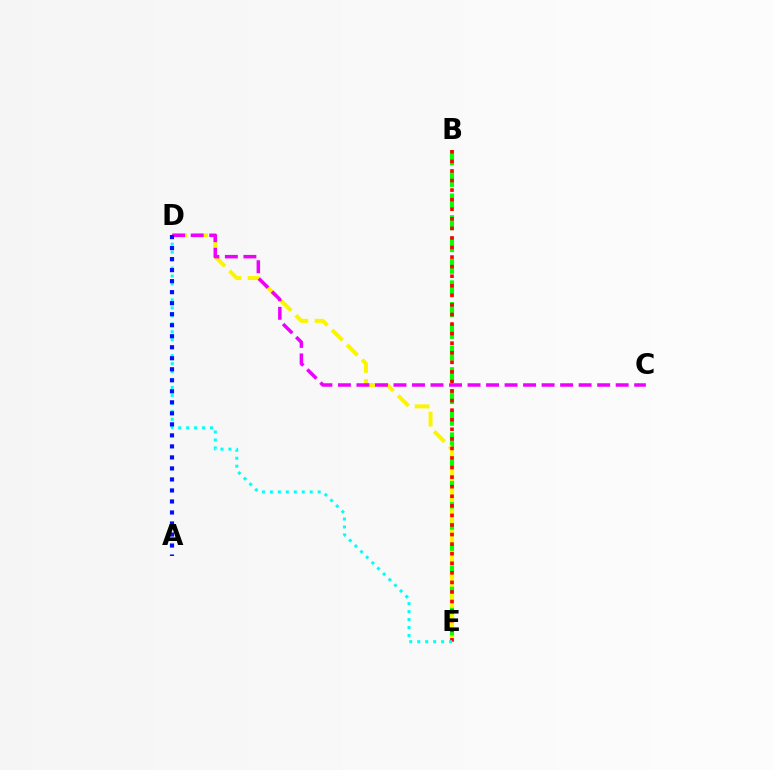{('B', 'E'): [{'color': '#08ff00', 'line_style': 'dashed', 'thickness': 2.95}, {'color': '#ff0000', 'line_style': 'dotted', 'thickness': 2.6}], ('D', 'E'): [{'color': '#fcf500', 'line_style': 'dashed', 'thickness': 2.87}, {'color': '#00fff6', 'line_style': 'dotted', 'thickness': 2.16}], ('C', 'D'): [{'color': '#ee00ff', 'line_style': 'dashed', 'thickness': 2.52}], ('A', 'D'): [{'color': '#0010ff', 'line_style': 'dotted', 'thickness': 2.99}]}